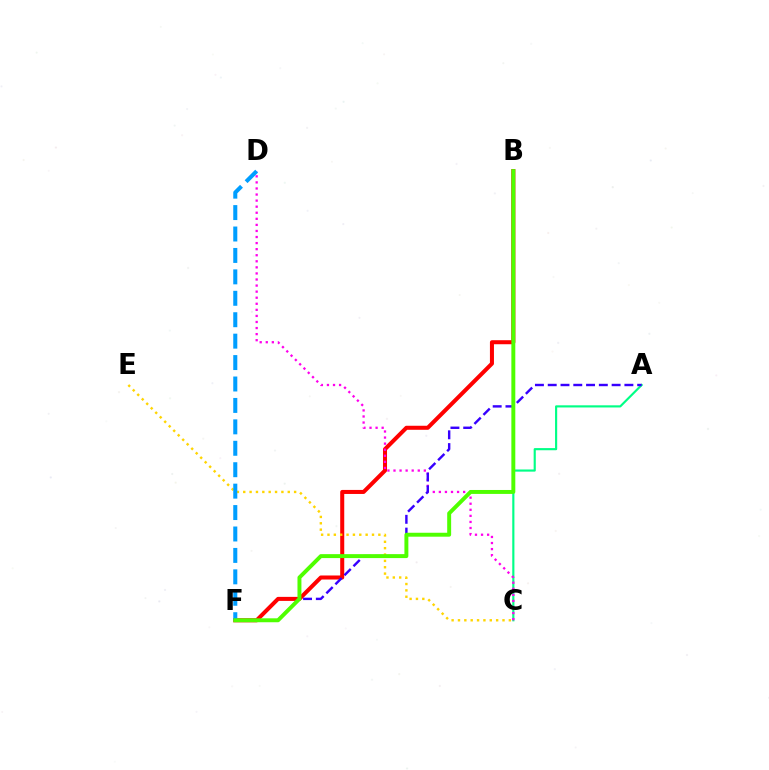{('B', 'F'): [{'color': '#ff0000', 'line_style': 'solid', 'thickness': 2.9}, {'color': '#4fff00', 'line_style': 'solid', 'thickness': 2.84}], ('A', 'C'): [{'color': '#00ff86', 'line_style': 'solid', 'thickness': 1.55}], ('C', 'D'): [{'color': '#ff00ed', 'line_style': 'dotted', 'thickness': 1.65}], ('A', 'F'): [{'color': '#3700ff', 'line_style': 'dashed', 'thickness': 1.74}], ('C', 'E'): [{'color': '#ffd500', 'line_style': 'dotted', 'thickness': 1.73}], ('D', 'F'): [{'color': '#009eff', 'line_style': 'dashed', 'thickness': 2.91}]}